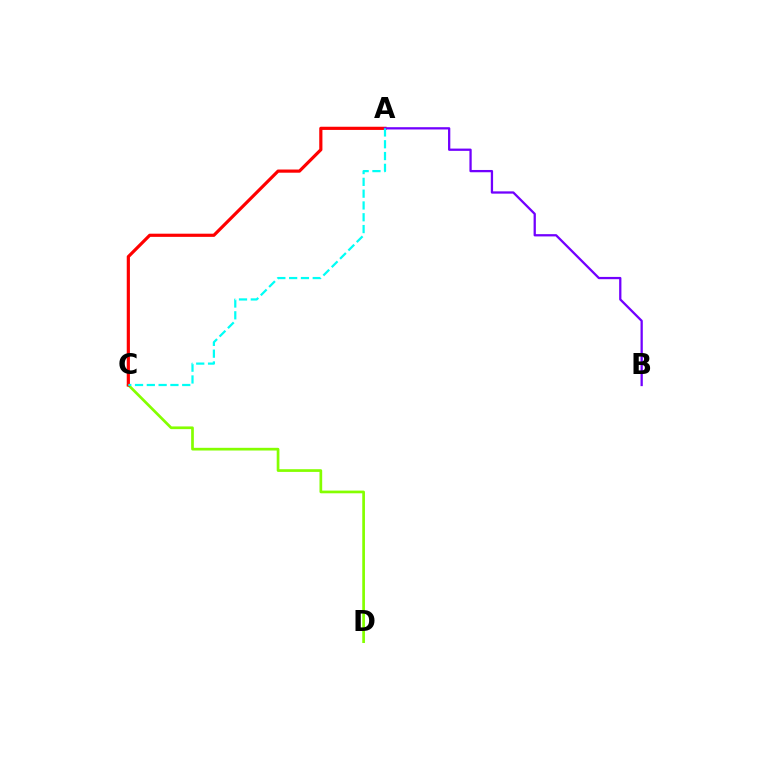{('C', 'D'): [{'color': '#84ff00', 'line_style': 'solid', 'thickness': 1.94}], ('A', 'C'): [{'color': '#ff0000', 'line_style': 'solid', 'thickness': 2.29}, {'color': '#00fff6', 'line_style': 'dashed', 'thickness': 1.6}], ('A', 'B'): [{'color': '#7200ff', 'line_style': 'solid', 'thickness': 1.64}]}